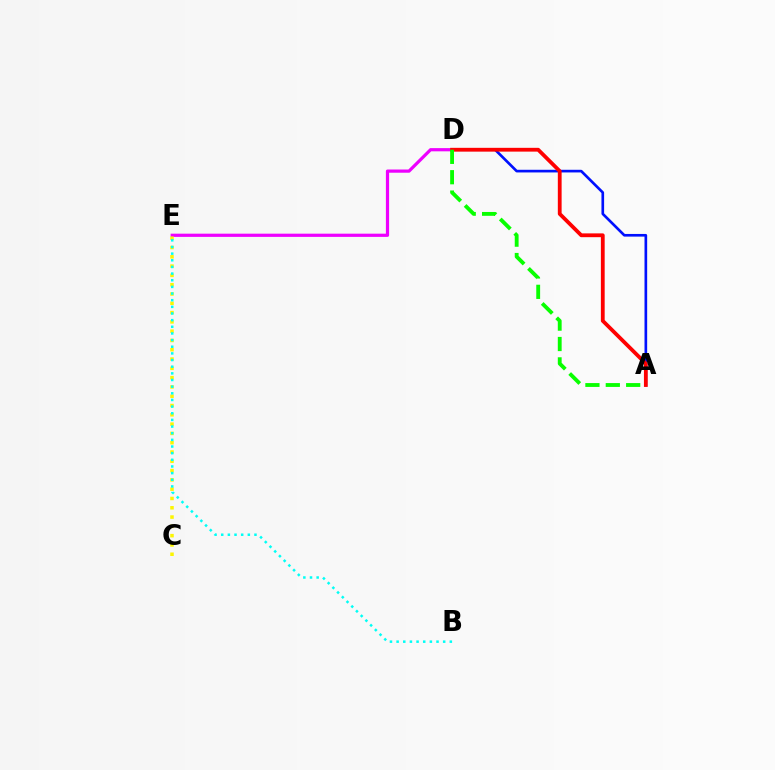{('A', 'D'): [{'color': '#0010ff', 'line_style': 'solid', 'thickness': 1.92}, {'color': '#ff0000', 'line_style': 'solid', 'thickness': 2.73}, {'color': '#08ff00', 'line_style': 'dashed', 'thickness': 2.77}], ('D', 'E'): [{'color': '#ee00ff', 'line_style': 'solid', 'thickness': 2.31}], ('C', 'E'): [{'color': '#fcf500', 'line_style': 'dotted', 'thickness': 2.53}], ('B', 'E'): [{'color': '#00fff6', 'line_style': 'dotted', 'thickness': 1.81}]}